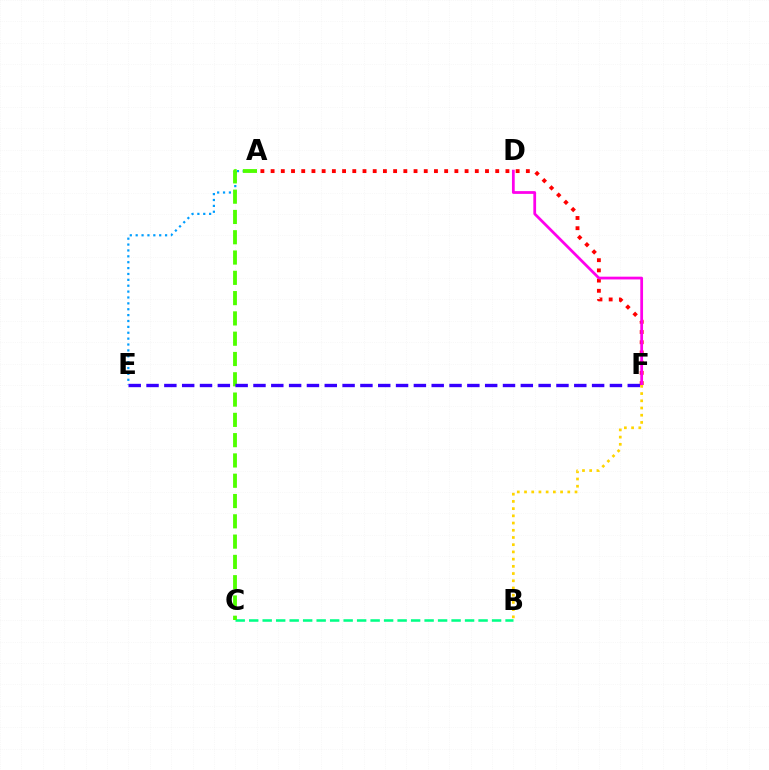{('A', 'E'): [{'color': '#009eff', 'line_style': 'dotted', 'thickness': 1.6}], ('A', 'F'): [{'color': '#ff0000', 'line_style': 'dotted', 'thickness': 2.77}], ('B', 'C'): [{'color': '#00ff86', 'line_style': 'dashed', 'thickness': 1.83}], ('D', 'F'): [{'color': '#ff00ed', 'line_style': 'solid', 'thickness': 1.99}], ('A', 'C'): [{'color': '#4fff00', 'line_style': 'dashed', 'thickness': 2.76}], ('E', 'F'): [{'color': '#3700ff', 'line_style': 'dashed', 'thickness': 2.42}], ('B', 'F'): [{'color': '#ffd500', 'line_style': 'dotted', 'thickness': 1.96}]}